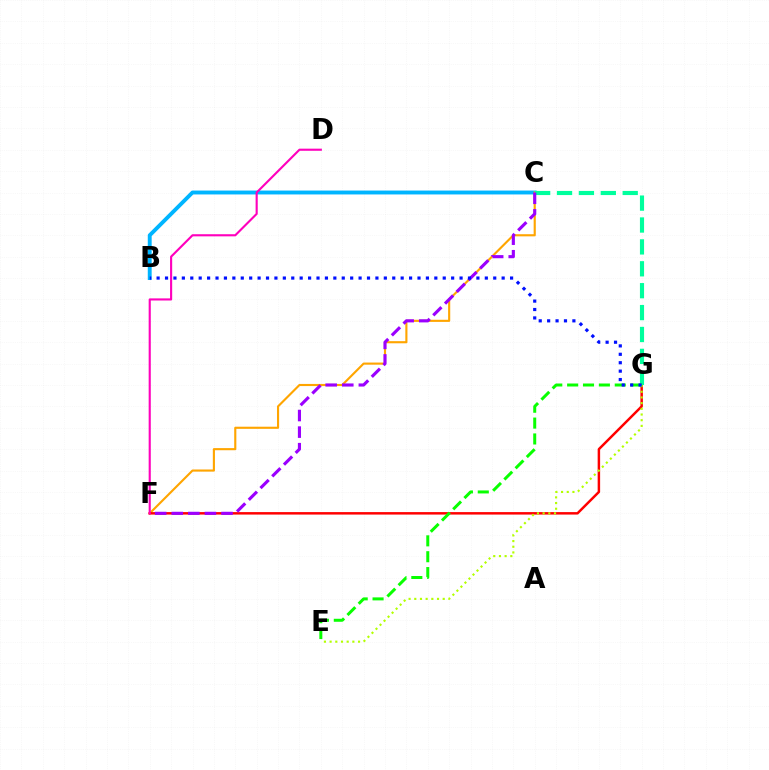{('B', 'C'): [{'color': '#00b5ff', 'line_style': 'solid', 'thickness': 2.8}], ('C', 'F'): [{'color': '#ffa500', 'line_style': 'solid', 'thickness': 1.53}, {'color': '#9b00ff', 'line_style': 'dashed', 'thickness': 2.25}], ('F', 'G'): [{'color': '#ff0000', 'line_style': 'solid', 'thickness': 1.78}], ('E', 'G'): [{'color': '#b3ff00', 'line_style': 'dotted', 'thickness': 1.55}, {'color': '#08ff00', 'line_style': 'dashed', 'thickness': 2.16}], ('C', 'G'): [{'color': '#00ff9d', 'line_style': 'dashed', 'thickness': 2.97}], ('D', 'F'): [{'color': '#ff00bd', 'line_style': 'solid', 'thickness': 1.53}], ('B', 'G'): [{'color': '#0010ff', 'line_style': 'dotted', 'thickness': 2.29}]}